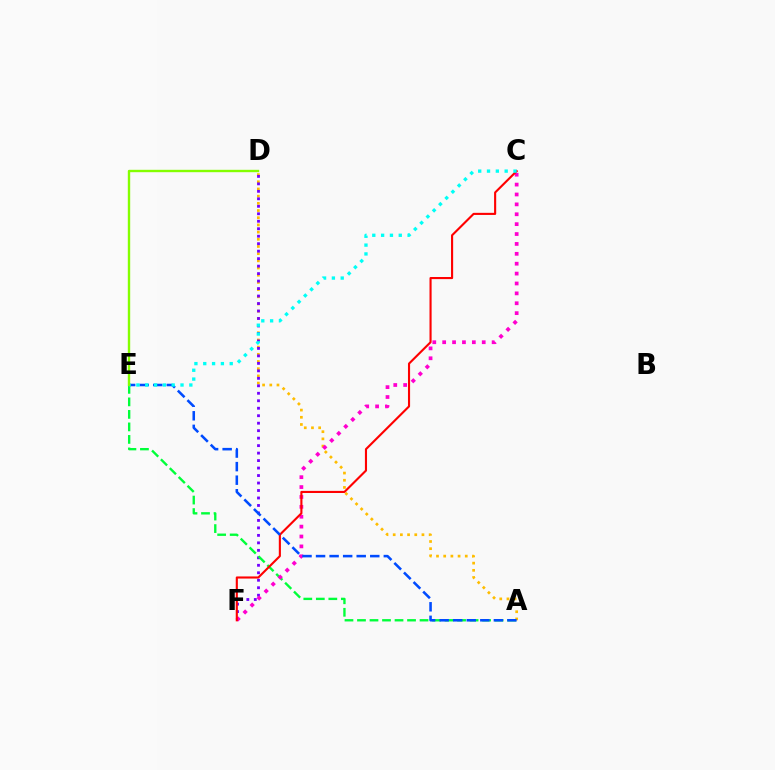{('A', 'D'): [{'color': '#ffbd00', 'line_style': 'dotted', 'thickness': 1.95}], ('D', 'F'): [{'color': '#7200ff', 'line_style': 'dotted', 'thickness': 2.03}], ('A', 'E'): [{'color': '#00ff39', 'line_style': 'dashed', 'thickness': 1.7}, {'color': '#004bff', 'line_style': 'dashed', 'thickness': 1.84}], ('C', 'F'): [{'color': '#ff00cf', 'line_style': 'dotted', 'thickness': 2.69}, {'color': '#ff0000', 'line_style': 'solid', 'thickness': 1.52}], ('C', 'E'): [{'color': '#00fff6', 'line_style': 'dotted', 'thickness': 2.4}], ('D', 'E'): [{'color': '#84ff00', 'line_style': 'solid', 'thickness': 1.72}]}